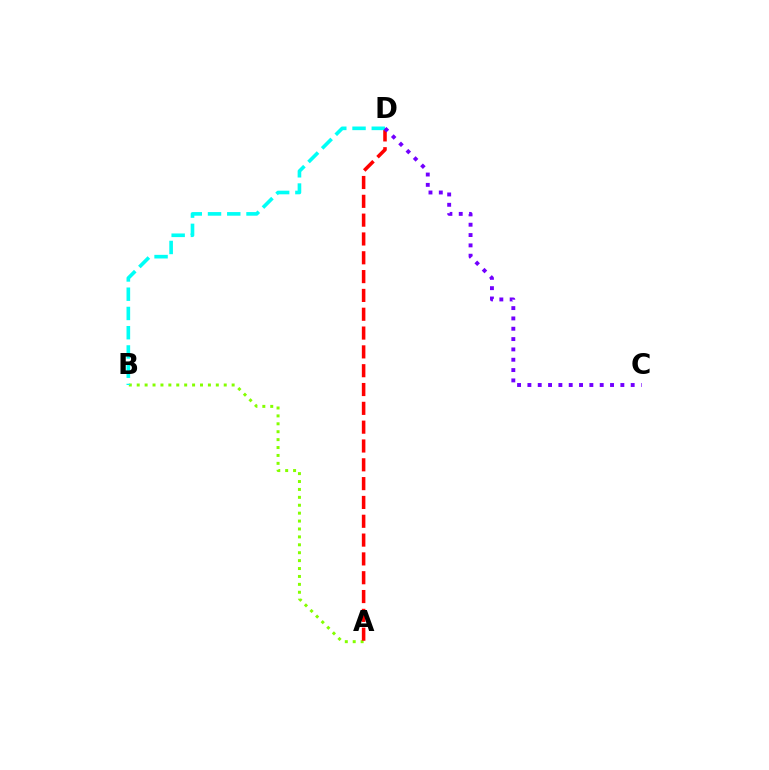{('A', 'B'): [{'color': '#84ff00', 'line_style': 'dotted', 'thickness': 2.15}], ('A', 'D'): [{'color': '#ff0000', 'line_style': 'dashed', 'thickness': 2.56}], ('B', 'D'): [{'color': '#00fff6', 'line_style': 'dashed', 'thickness': 2.61}], ('C', 'D'): [{'color': '#7200ff', 'line_style': 'dotted', 'thickness': 2.81}]}